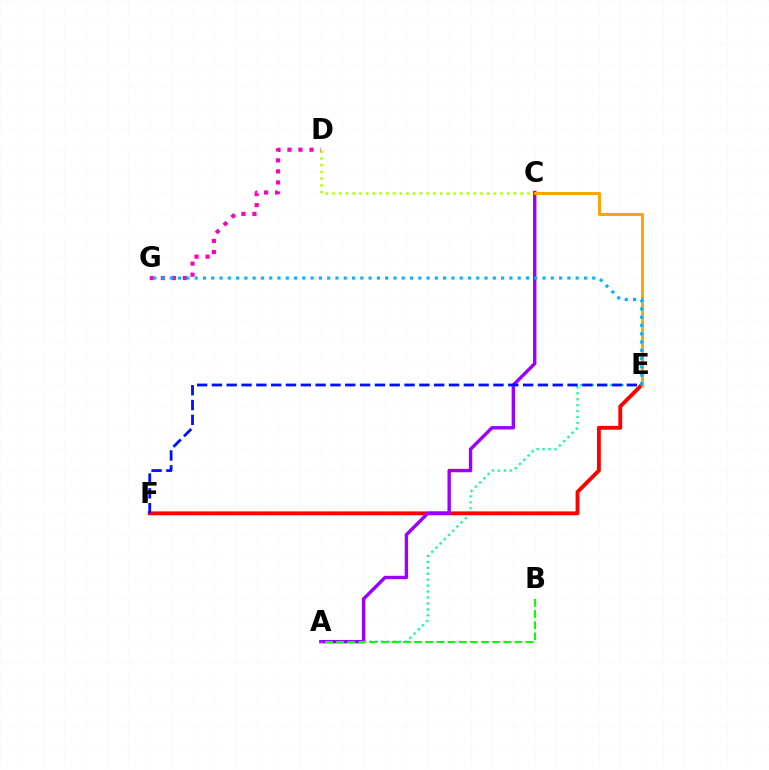{('A', 'E'): [{'color': '#00ff9d', 'line_style': 'dotted', 'thickness': 1.62}], ('C', 'D'): [{'color': '#b3ff00', 'line_style': 'dotted', 'thickness': 1.83}], ('E', 'F'): [{'color': '#ff0000', 'line_style': 'solid', 'thickness': 2.77}, {'color': '#0010ff', 'line_style': 'dashed', 'thickness': 2.01}], ('A', 'C'): [{'color': '#9b00ff', 'line_style': 'solid', 'thickness': 2.45}], ('C', 'E'): [{'color': '#ffa500', 'line_style': 'solid', 'thickness': 2.15}], ('D', 'G'): [{'color': '#ff00bd', 'line_style': 'dotted', 'thickness': 2.99}], ('A', 'B'): [{'color': '#08ff00', 'line_style': 'dashed', 'thickness': 1.51}], ('E', 'G'): [{'color': '#00b5ff', 'line_style': 'dotted', 'thickness': 2.25}]}